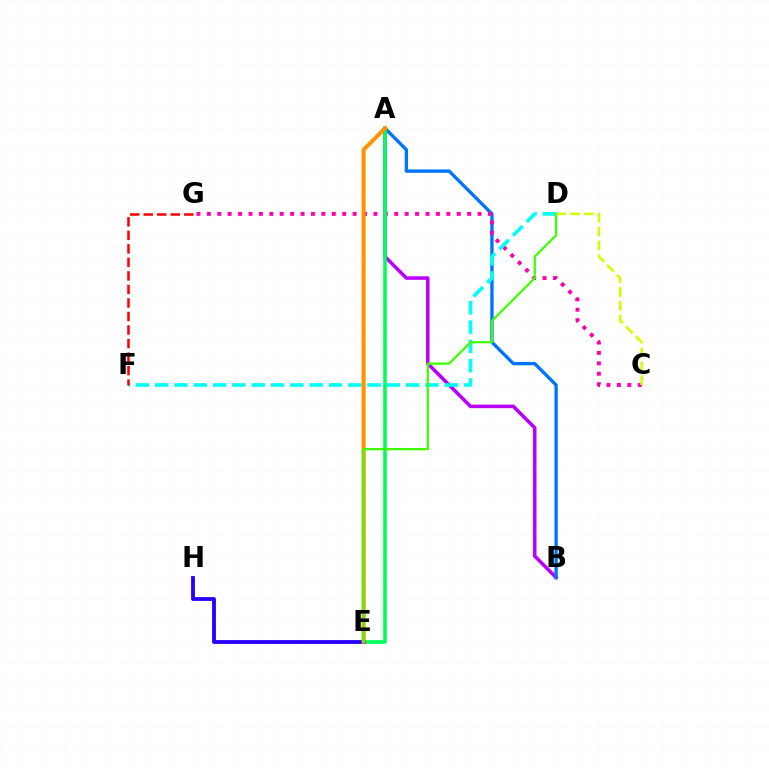{('A', 'B'): [{'color': '#b900ff', 'line_style': 'solid', 'thickness': 2.56}, {'color': '#0074ff', 'line_style': 'solid', 'thickness': 2.41}], ('C', 'G'): [{'color': '#ff00ac', 'line_style': 'dotted', 'thickness': 2.83}], ('D', 'F'): [{'color': '#00fff6', 'line_style': 'dashed', 'thickness': 2.62}], ('A', 'E'): [{'color': '#00ff5c', 'line_style': 'solid', 'thickness': 2.6}, {'color': '#ff9400', 'line_style': 'solid', 'thickness': 2.94}], ('F', 'G'): [{'color': '#ff0000', 'line_style': 'dashed', 'thickness': 1.84}], ('E', 'H'): [{'color': '#2500ff', 'line_style': 'solid', 'thickness': 2.74}], ('D', 'E'): [{'color': '#3dff00', 'line_style': 'solid', 'thickness': 1.62}], ('C', 'D'): [{'color': '#d1ff00', 'line_style': 'dashed', 'thickness': 1.88}]}